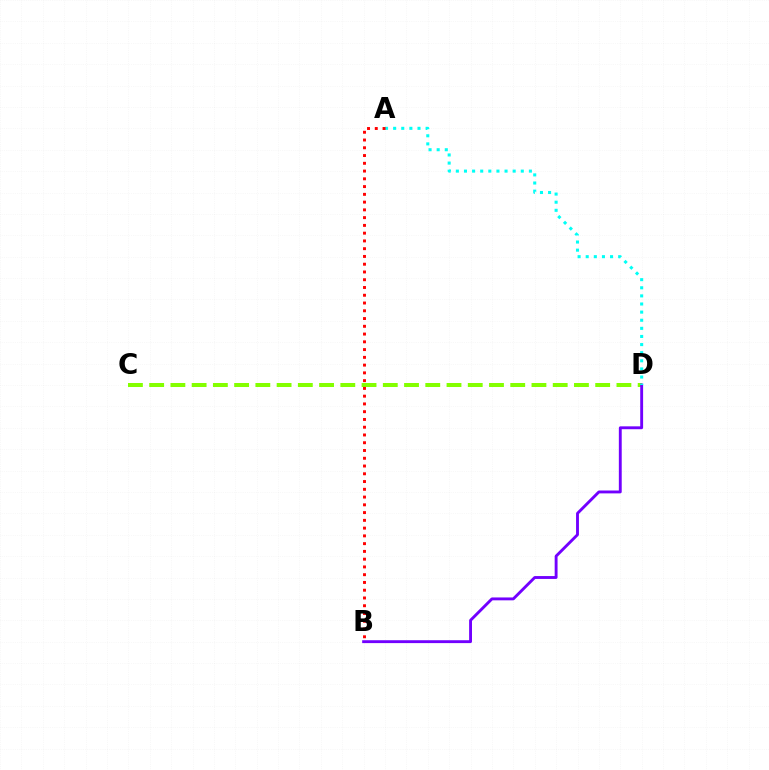{('C', 'D'): [{'color': '#84ff00', 'line_style': 'dashed', 'thickness': 2.89}], ('B', 'D'): [{'color': '#7200ff', 'line_style': 'solid', 'thickness': 2.07}], ('A', 'D'): [{'color': '#00fff6', 'line_style': 'dotted', 'thickness': 2.2}], ('A', 'B'): [{'color': '#ff0000', 'line_style': 'dotted', 'thickness': 2.11}]}